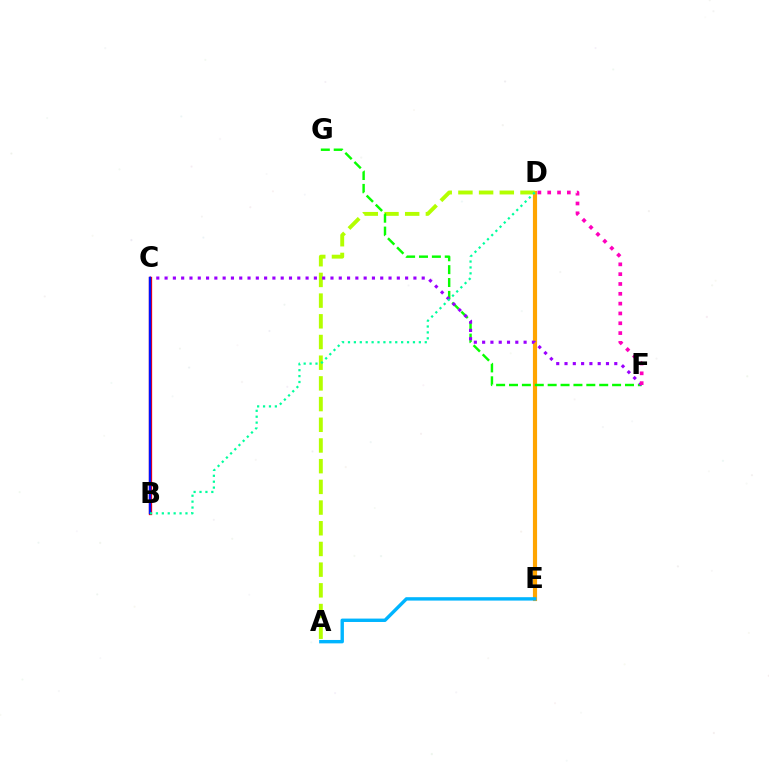{('D', 'E'): [{'color': '#ffa500', 'line_style': 'solid', 'thickness': 2.99}], ('A', 'D'): [{'color': '#b3ff00', 'line_style': 'dashed', 'thickness': 2.81}], ('F', 'G'): [{'color': '#08ff00', 'line_style': 'dashed', 'thickness': 1.75}], ('C', 'F'): [{'color': '#9b00ff', 'line_style': 'dotted', 'thickness': 2.25}], ('B', 'C'): [{'color': '#ff0000', 'line_style': 'solid', 'thickness': 2.37}, {'color': '#0010ff', 'line_style': 'solid', 'thickness': 1.7}], ('A', 'E'): [{'color': '#00b5ff', 'line_style': 'solid', 'thickness': 2.44}], ('B', 'D'): [{'color': '#00ff9d', 'line_style': 'dotted', 'thickness': 1.6}], ('D', 'F'): [{'color': '#ff00bd', 'line_style': 'dotted', 'thickness': 2.67}]}